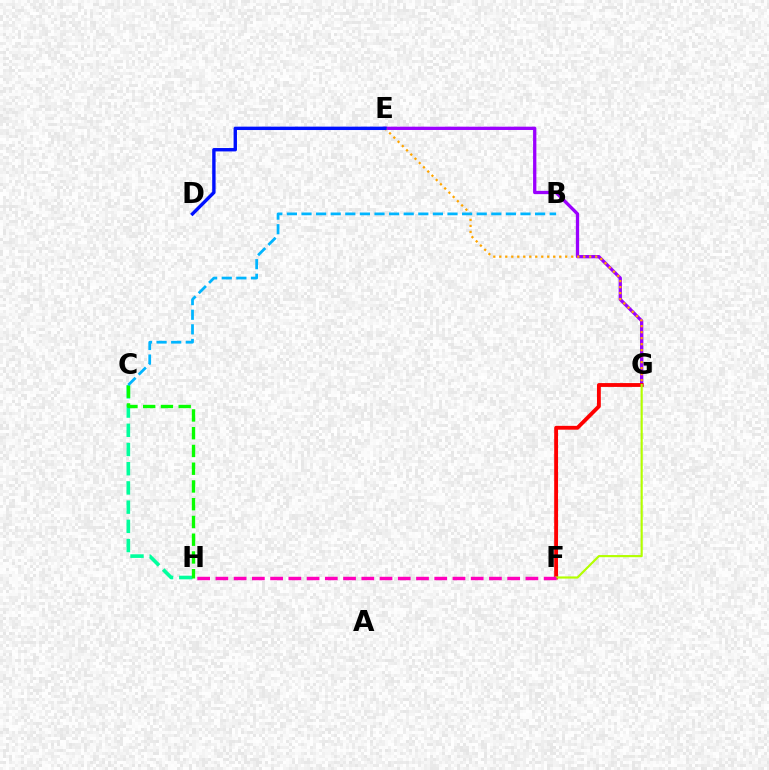{('C', 'H'): [{'color': '#00ff9d', 'line_style': 'dashed', 'thickness': 2.61}, {'color': '#08ff00', 'line_style': 'dashed', 'thickness': 2.41}], ('E', 'G'): [{'color': '#9b00ff', 'line_style': 'solid', 'thickness': 2.37}, {'color': '#ffa500', 'line_style': 'dotted', 'thickness': 1.63}], ('F', 'G'): [{'color': '#ff0000', 'line_style': 'solid', 'thickness': 2.77}, {'color': '#b3ff00', 'line_style': 'solid', 'thickness': 1.56}], ('D', 'E'): [{'color': '#0010ff', 'line_style': 'solid', 'thickness': 2.44}], ('B', 'C'): [{'color': '#00b5ff', 'line_style': 'dashed', 'thickness': 1.98}], ('F', 'H'): [{'color': '#ff00bd', 'line_style': 'dashed', 'thickness': 2.48}]}